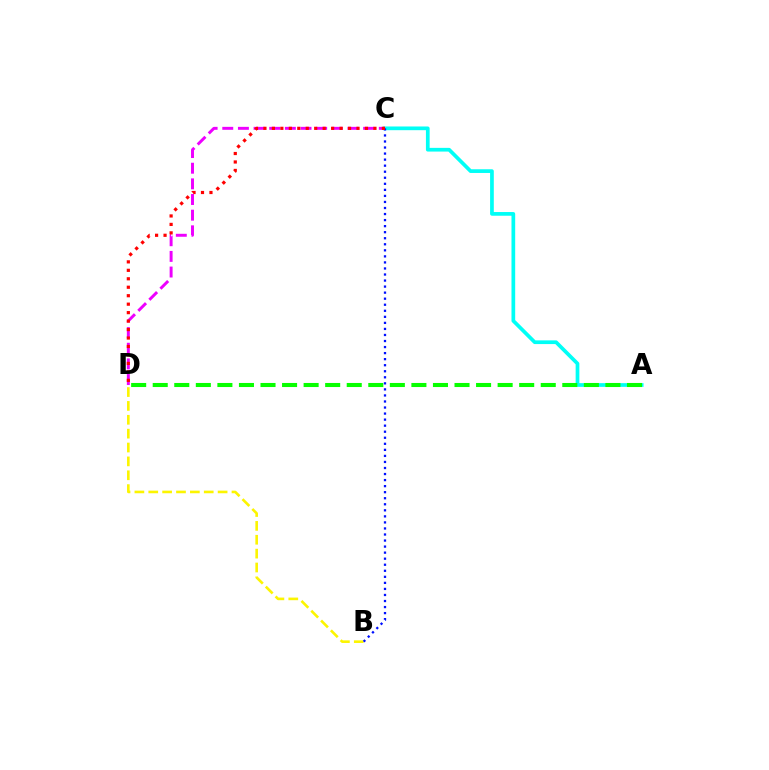{('A', 'C'): [{'color': '#00fff6', 'line_style': 'solid', 'thickness': 2.67}], ('B', 'D'): [{'color': '#fcf500', 'line_style': 'dashed', 'thickness': 1.88}], ('C', 'D'): [{'color': '#ee00ff', 'line_style': 'dashed', 'thickness': 2.13}, {'color': '#ff0000', 'line_style': 'dotted', 'thickness': 2.3}], ('B', 'C'): [{'color': '#0010ff', 'line_style': 'dotted', 'thickness': 1.64}], ('A', 'D'): [{'color': '#08ff00', 'line_style': 'dashed', 'thickness': 2.93}]}